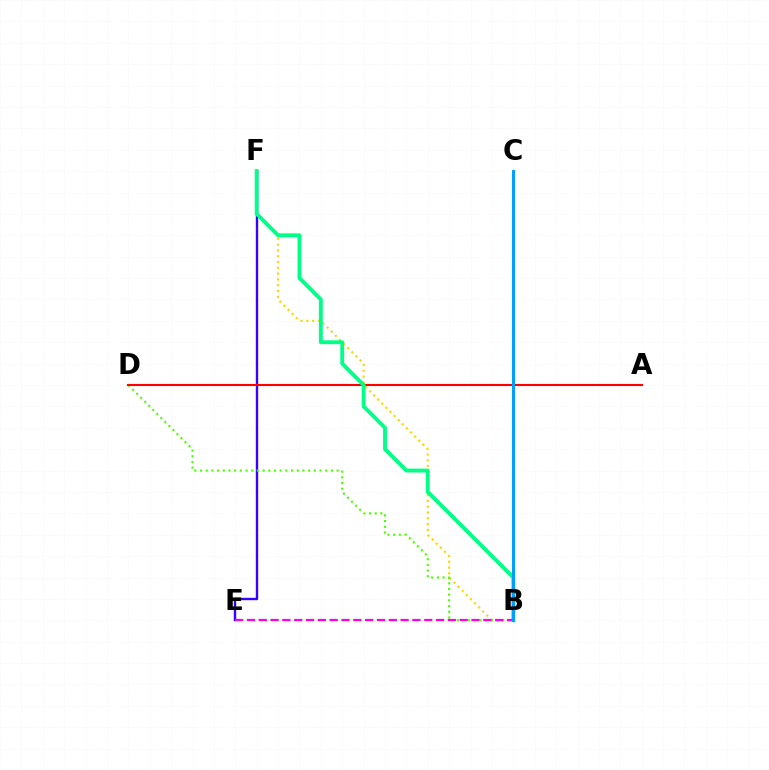{('B', 'F'): [{'color': '#ffd500', 'line_style': 'dotted', 'thickness': 1.58}, {'color': '#00ff86', 'line_style': 'solid', 'thickness': 2.78}], ('E', 'F'): [{'color': '#3700ff', 'line_style': 'solid', 'thickness': 1.72}], ('B', 'D'): [{'color': '#4fff00', 'line_style': 'dotted', 'thickness': 1.55}], ('A', 'D'): [{'color': '#ff0000', 'line_style': 'solid', 'thickness': 1.53}], ('B', 'E'): [{'color': '#ff00ed', 'line_style': 'dashed', 'thickness': 1.61}], ('B', 'C'): [{'color': '#009eff', 'line_style': 'solid', 'thickness': 2.14}]}